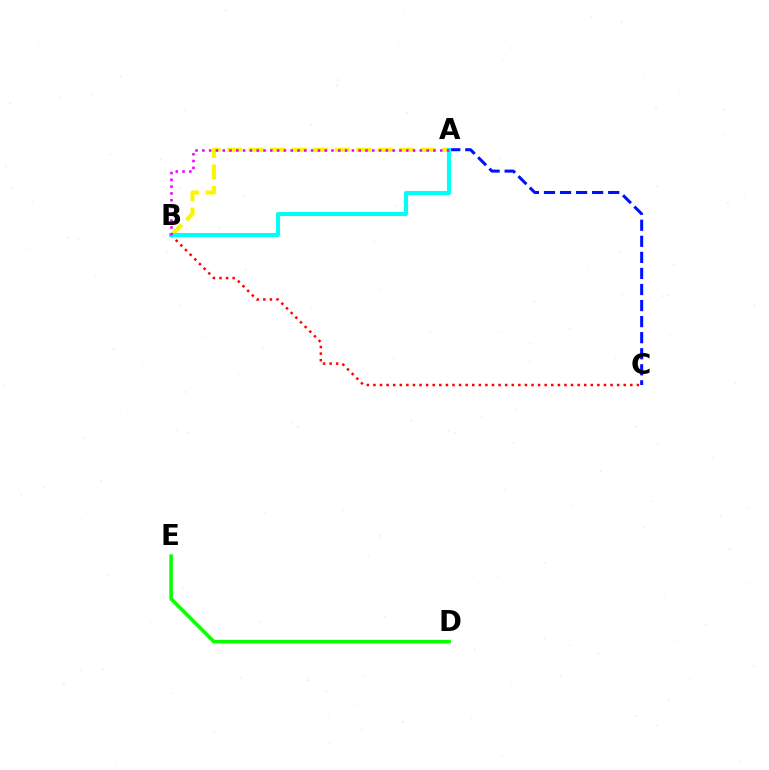{('A', 'B'): [{'color': '#fcf500', 'line_style': 'dashed', 'thickness': 2.92}, {'color': '#00fff6', 'line_style': 'solid', 'thickness': 2.94}, {'color': '#ee00ff', 'line_style': 'dotted', 'thickness': 1.85}], ('A', 'C'): [{'color': '#0010ff', 'line_style': 'dashed', 'thickness': 2.18}], ('B', 'C'): [{'color': '#ff0000', 'line_style': 'dotted', 'thickness': 1.79}], ('D', 'E'): [{'color': '#08ff00', 'line_style': 'solid', 'thickness': 2.55}]}